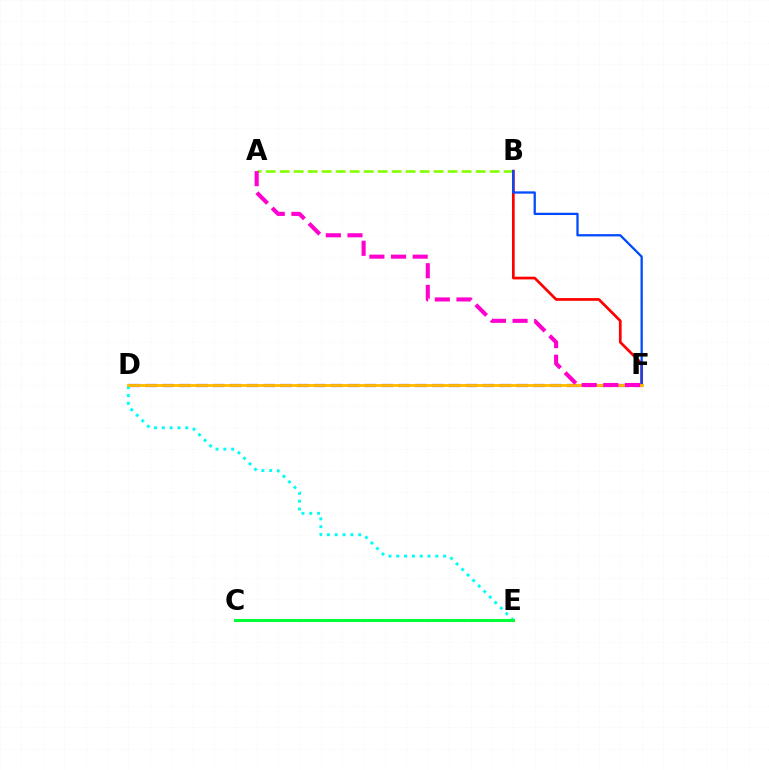{('D', 'F'): [{'color': '#7200ff', 'line_style': 'dashed', 'thickness': 2.29}, {'color': '#ffbd00', 'line_style': 'solid', 'thickness': 2.05}], ('A', 'B'): [{'color': '#84ff00', 'line_style': 'dashed', 'thickness': 1.9}], ('B', 'F'): [{'color': '#ff0000', 'line_style': 'solid', 'thickness': 1.95}, {'color': '#004bff', 'line_style': 'solid', 'thickness': 1.65}], ('D', 'E'): [{'color': '#00fff6', 'line_style': 'dotted', 'thickness': 2.12}], ('C', 'E'): [{'color': '#00ff39', 'line_style': 'solid', 'thickness': 2.18}], ('A', 'F'): [{'color': '#ff00cf', 'line_style': 'dashed', 'thickness': 2.94}]}